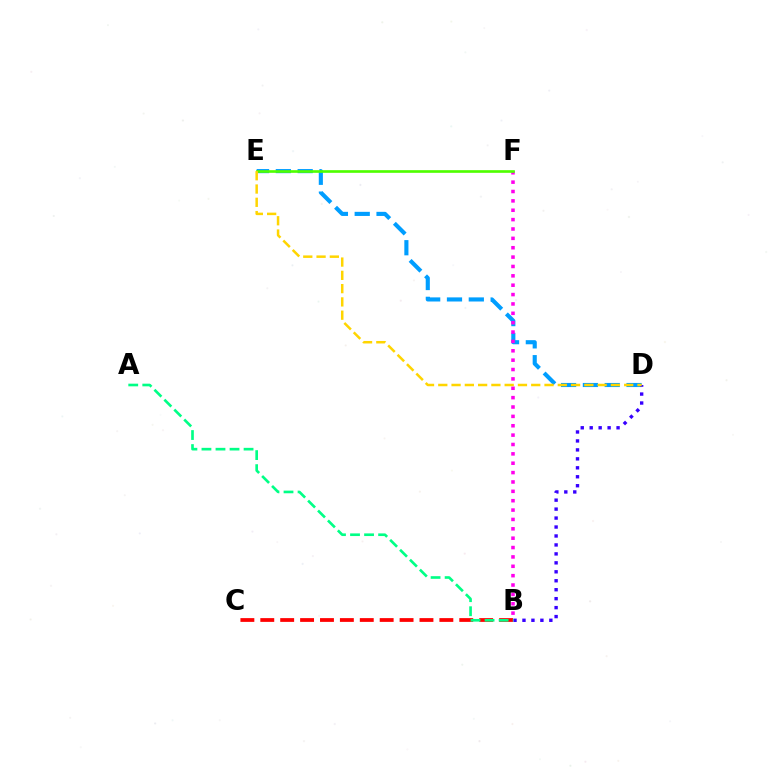{('B', 'C'): [{'color': '#ff0000', 'line_style': 'dashed', 'thickness': 2.7}], ('D', 'E'): [{'color': '#009eff', 'line_style': 'dashed', 'thickness': 2.96}, {'color': '#ffd500', 'line_style': 'dashed', 'thickness': 1.8}], ('B', 'D'): [{'color': '#3700ff', 'line_style': 'dotted', 'thickness': 2.43}], ('B', 'F'): [{'color': '#ff00ed', 'line_style': 'dotted', 'thickness': 2.55}], ('E', 'F'): [{'color': '#4fff00', 'line_style': 'solid', 'thickness': 1.91}], ('A', 'B'): [{'color': '#00ff86', 'line_style': 'dashed', 'thickness': 1.91}]}